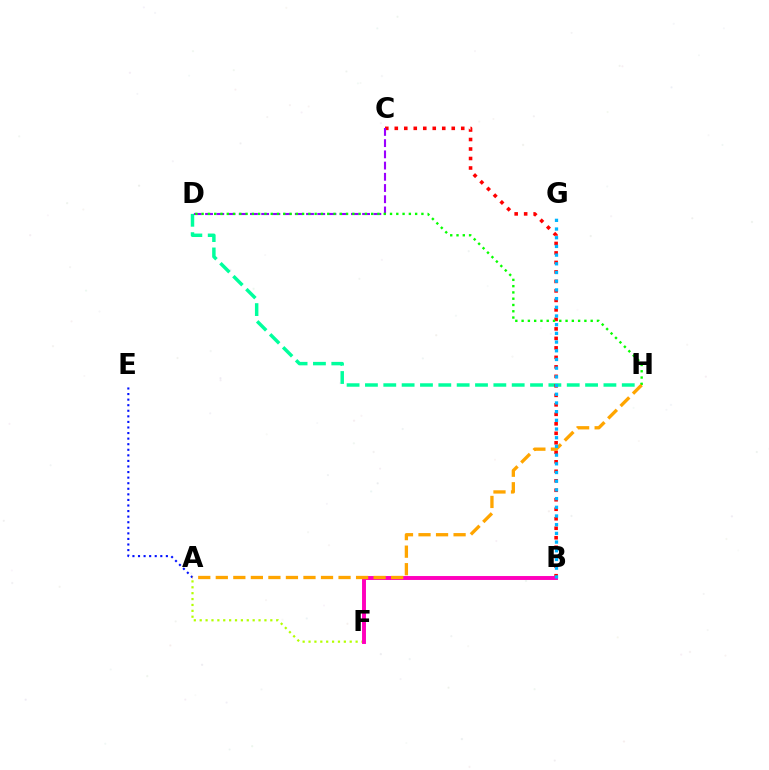{('D', 'H'): [{'color': '#00ff9d', 'line_style': 'dashed', 'thickness': 2.49}, {'color': '#08ff00', 'line_style': 'dotted', 'thickness': 1.71}], ('B', 'C'): [{'color': '#ff0000', 'line_style': 'dotted', 'thickness': 2.58}], ('A', 'F'): [{'color': '#b3ff00', 'line_style': 'dotted', 'thickness': 1.6}], ('C', 'D'): [{'color': '#9b00ff', 'line_style': 'dashed', 'thickness': 1.52}], ('A', 'E'): [{'color': '#0010ff', 'line_style': 'dotted', 'thickness': 1.51}], ('B', 'F'): [{'color': '#ff00bd', 'line_style': 'solid', 'thickness': 2.83}], ('A', 'H'): [{'color': '#ffa500', 'line_style': 'dashed', 'thickness': 2.38}], ('B', 'G'): [{'color': '#00b5ff', 'line_style': 'dotted', 'thickness': 2.36}]}